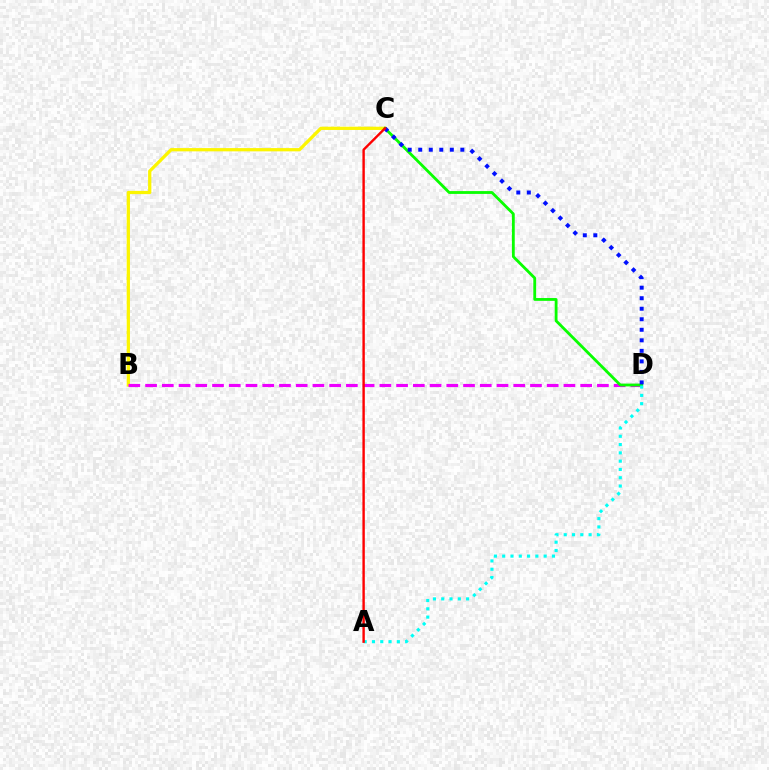{('B', 'C'): [{'color': '#fcf500', 'line_style': 'solid', 'thickness': 2.35}], ('B', 'D'): [{'color': '#ee00ff', 'line_style': 'dashed', 'thickness': 2.27}], ('C', 'D'): [{'color': '#08ff00', 'line_style': 'solid', 'thickness': 2.03}, {'color': '#0010ff', 'line_style': 'dotted', 'thickness': 2.86}], ('A', 'D'): [{'color': '#00fff6', 'line_style': 'dotted', 'thickness': 2.25}], ('A', 'C'): [{'color': '#ff0000', 'line_style': 'solid', 'thickness': 1.73}]}